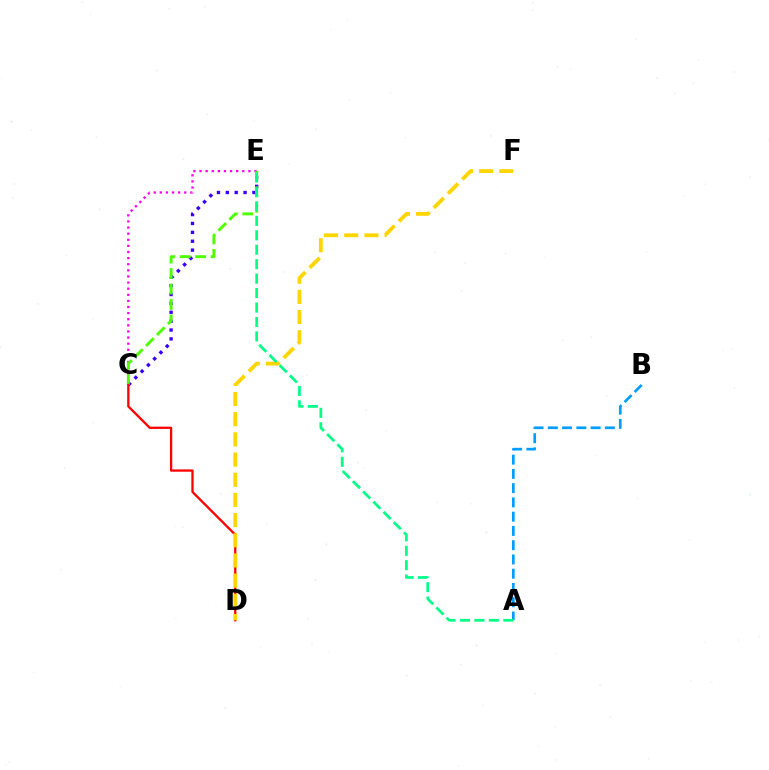{('C', 'E'): [{'color': '#3700ff', 'line_style': 'dotted', 'thickness': 2.41}, {'color': '#ff00ed', 'line_style': 'dotted', 'thickness': 1.66}, {'color': '#4fff00', 'line_style': 'dashed', 'thickness': 2.1}], ('A', 'B'): [{'color': '#009eff', 'line_style': 'dashed', 'thickness': 1.94}], ('C', 'D'): [{'color': '#ff0000', 'line_style': 'solid', 'thickness': 1.65}], ('D', 'F'): [{'color': '#ffd500', 'line_style': 'dashed', 'thickness': 2.74}], ('A', 'E'): [{'color': '#00ff86', 'line_style': 'dashed', 'thickness': 1.96}]}